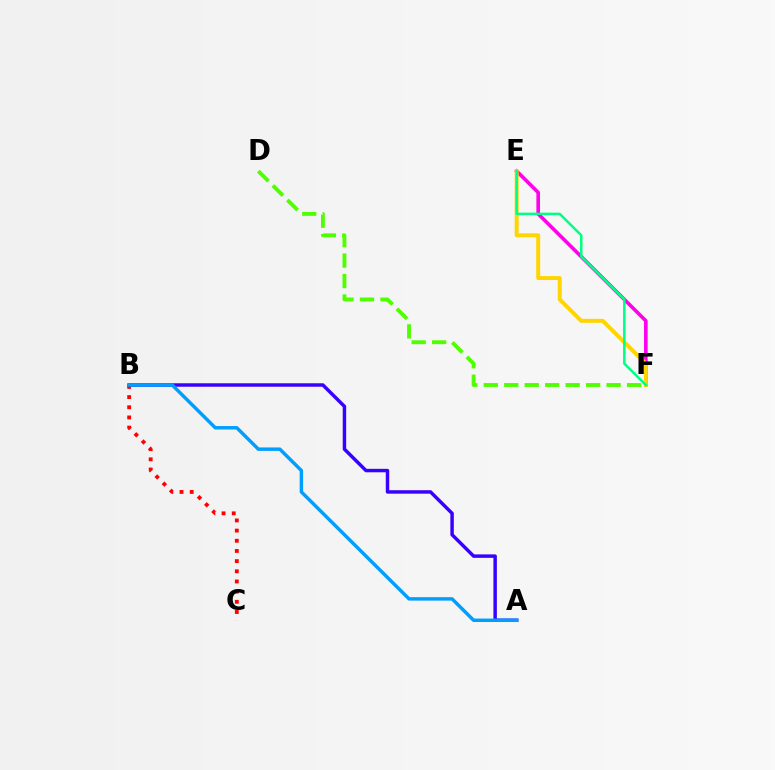{('A', 'B'): [{'color': '#3700ff', 'line_style': 'solid', 'thickness': 2.49}, {'color': '#009eff', 'line_style': 'solid', 'thickness': 2.48}], ('E', 'F'): [{'color': '#ff00ed', 'line_style': 'solid', 'thickness': 2.6}, {'color': '#ffd500', 'line_style': 'solid', 'thickness': 2.85}, {'color': '#00ff86', 'line_style': 'solid', 'thickness': 1.8}], ('D', 'F'): [{'color': '#4fff00', 'line_style': 'dashed', 'thickness': 2.78}], ('B', 'C'): [{'color': '#ff0000', 'line_style': 'dotted', 'thickness': 2.76}]}